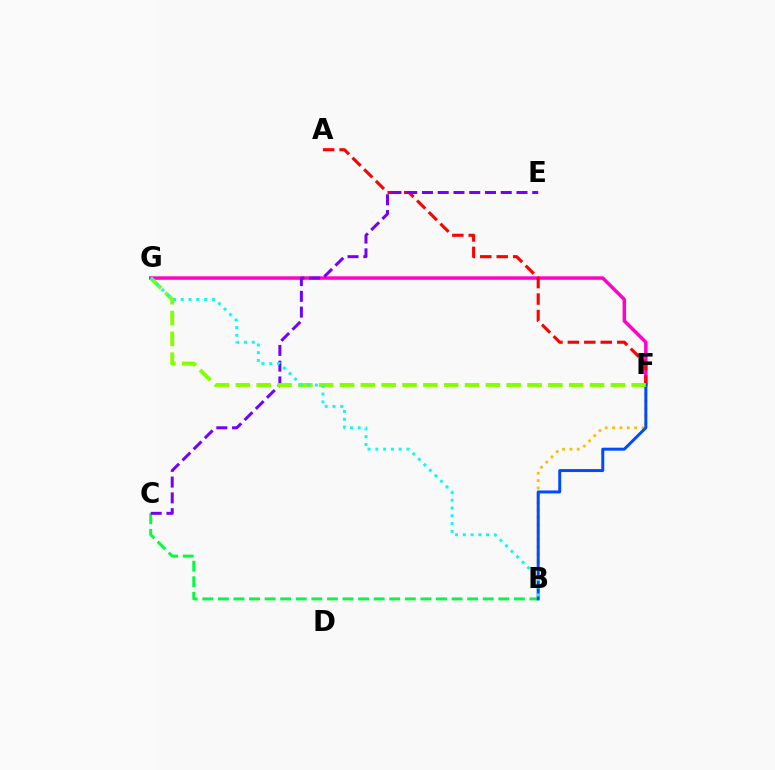{('F', 'G'): [{'color': '#ff00cf', 'line_style': 'solid', 'thickness': 2.5}, {'color': '#84ff00', 'line_style': 'dashed', 'thickness': 2.83}], ('B', 'F'): [{'color': '#ffbd00', 'line_style': 'dotted', 'thickness': 2.0}, {'color': '#004bff', 'line_style': 'solid', 'thickness': 2.14}], ('B', 'C'): [{'color': '#00ff39', 'line_style': 'dashed', 'thickness': 2.12}], ('A', 'F'): [{'color': '#ff0000', 'line_style': 'dashed', 'thickness': 2.23}], ('C', 'E'): [{'color': '#7200ff', 'line_style': 'dashed', 'thickness': 2.14}], ('B', 'G'): [{'color': '#00fff6', 'line_style': 'dotted', 'thickness': 2.11}]}